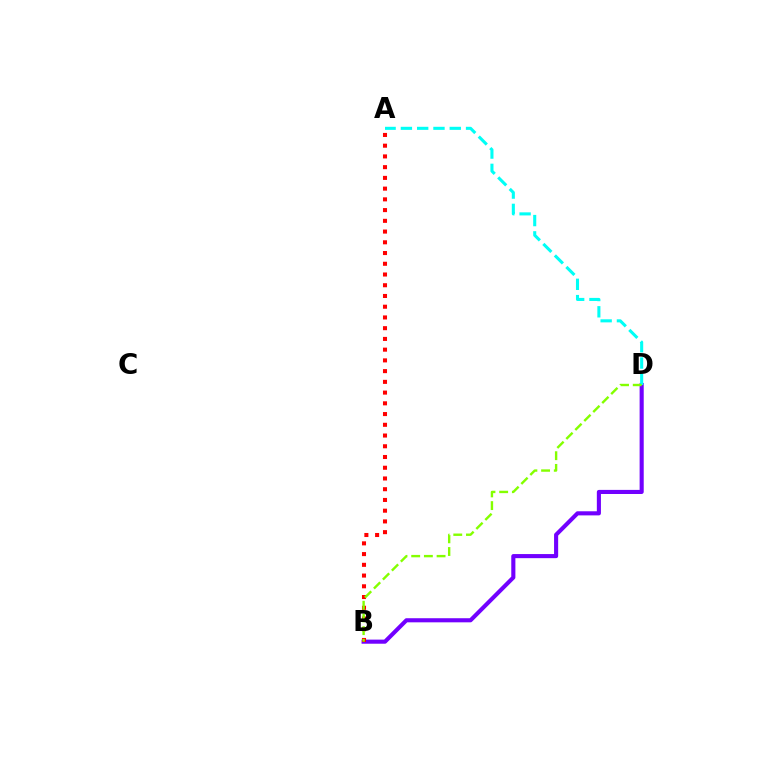{('B', 'D'): [{'color': '#7200ff', 'line_style': 'solid', 'thickness': 2.95}, {'color': '#84ff00', 'line_style': 'dashed', 'thickness': 1.72}], ('A', 'D'): [{'color': '#00fff6', 'line_style': 'dashed', 'thickness': 2.21}], ('A', 'B'): [{'color': '#ff0000', 'line_style': 'dotted', 'thickness': 2.92}]}